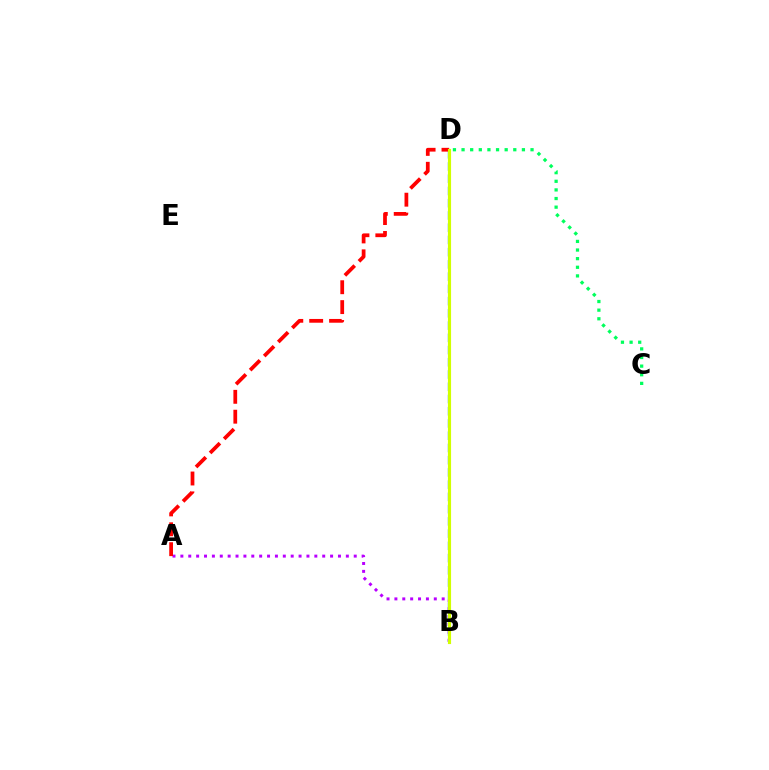{('B', 'D'): [{'color': '#0074ff', 'line_style': 'dashed', 'thickness': 1.66}, {'color': '#d1ff00', 'line_style': 'solid', 'thickness': 2.26}], ('A', 'B'): [{'color': '#b900ff', 'line_style': 'dotted', 'thickness': 2.14}], ('A', 'D'): [{'color': '#ff0000', 'line_style': 'dashed', 'thickness': 2.7}], ('C', 'D'): [{'color': '#00ff5c', 'line_style': 'dotted', 'thickness': 2.34}]}